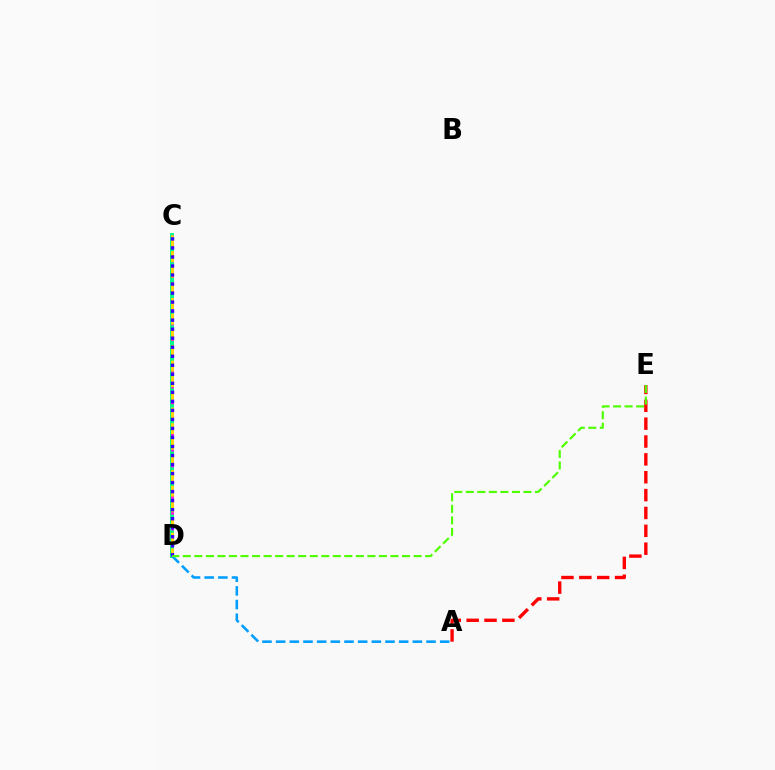{('C', 'D'): [{'color': '#00ff86', 'line_style': 'solid', 'thickness': 2.88}, {'color': '#ff00ed', 'line_style': 'dashed', 'thickness': 2.14}, {'color': '#ffd500', 'line_style': 'dashed', 'thickness': 2.12}, {'color': '#3700ff', 'line_style': 'dotted', 'thickness': 2.45}], ('A', 'D'): [{'color': '#009eff', 'line_style': 'dashed', 'thickness': 1.86}], ('A', 'E'): [{'color': '#ff0000', 'line_style': 'dashed', 'thickness': 2.43}], ('D', 'E'): [{'color': '#4fff00', 'line_style': 'dashed', 'thickness': 1.57}]}